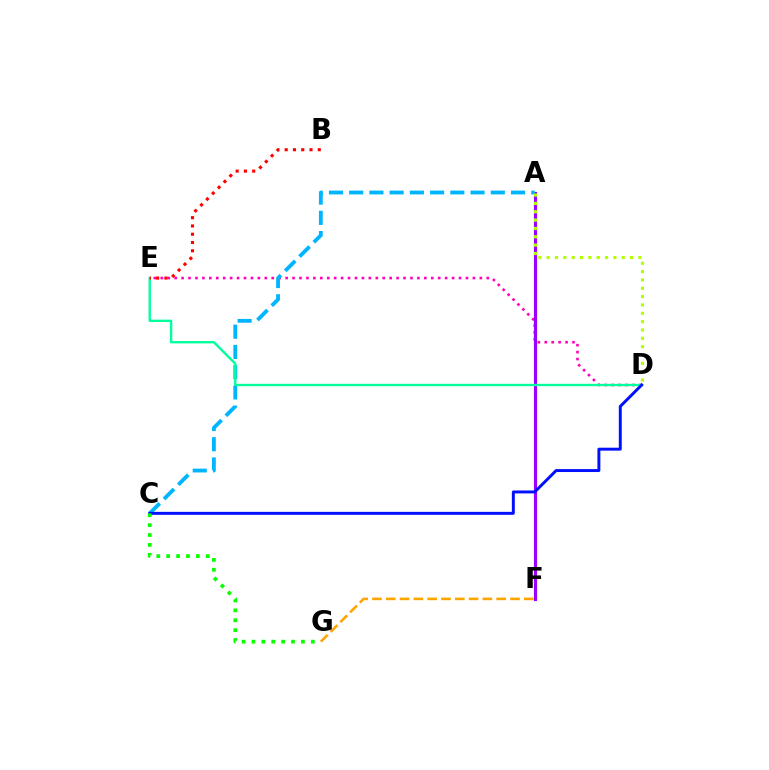{('F', 'G'): [{'color': '#ffa500', 'line_style': 'dashed', 'thickness': 1.88}], ('D', 'E'): [{'color': '#ff00bd', 'line_style': 'dotted', 'thickness': 1.88}, {'color': '#00ff9d', 'line_style': 'solid', 'thickness': 1.71}], ('A', 'F'): [{'color': '#9b00ff', 'line_style': 'solid', 'thickness': 2.24}], ('A', 'C'): [{'color': '#00b5ff', 'line_style': 'dashed', 'thickness': 2.75}], ('C', 'D'): [{'color': '#0010ff', 'line_style': 'solid', 'thickness': 2.12}], ('C', 'G'): [{'color': '#08ff00', 'line_style': 'dotted', 'thickness': 2.69}], ('A', 'D'): [{'color': '#b3ff00', 'line_style': 'dotted', 'thickness': 2.27}], ('B', 'E'): [{'color': '#ff0000', 'line_style': 'dotted', 'thickness': 2.25}]}